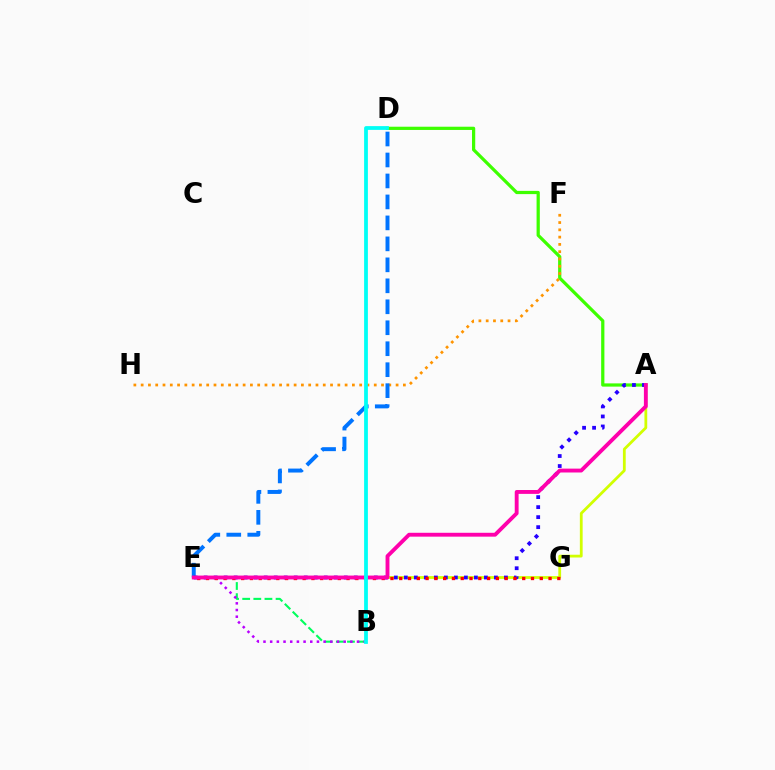{('A', 'D'): [{'color': '#3dff00', 'line_style': 'solid', 'thickness': 2.33}], ('F', 'H'): [{'color': '#ff9400', 'line_style': 'dotted', 'thickness': 1.98}], ('B', 'E'): [{'color': '#00ff5c', 'line_style': 'dashed', 'thickness': 1.51}, {'color': '#b900ff', 'line_style': 'dotted', 'thickness': 1.82}], ('A', 'E'): [{'color': '#d1ff00', 'line_style': 'solid', 'thickness': 2.01}, {'color': '#2500ff', 'line_style': 'dotted', 'thickness': 2.72}, {'color': '#ff00ac', 'line_style': 'solid', 'thickness': 2.78}], ('D', 'E'): [{'color': '#0074ff', 'line_style': 'dashed', 'thickness': 2.85}], ('E', 'G'): [{'color': '#ff0000', 'line_style': 'dotted', 'thickness': 2.39}], ('B', 'D'): [{'color': '#00fff6', 'line_style': 'solid', 'thickness': 2.72}]}